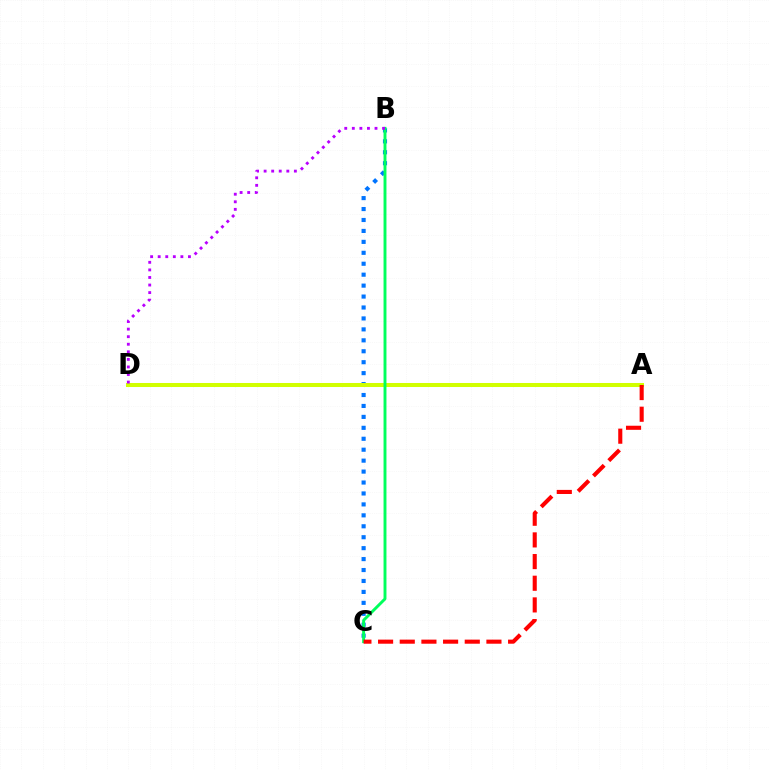{('B', 'C'): [{'color': '#0074ff', 'line_style': 'dotted', 'thickness': 2.97}, {'color': '#00ff5c', 'line_style': 'solid', 'thickness': 2.1}], ('A', 'D'): [{'color': '#d1ff00', 'line_style': 'solid', 'thickness': 2.89}], ('B', 'D'): [{'color': '#b900ff', 'line_style': 'dotted', 'thickness': 2.06}], ('A', 'C'): [{'color': '#ff0000', 'line_style': 'dashed', 'thickness': 2.94}]}